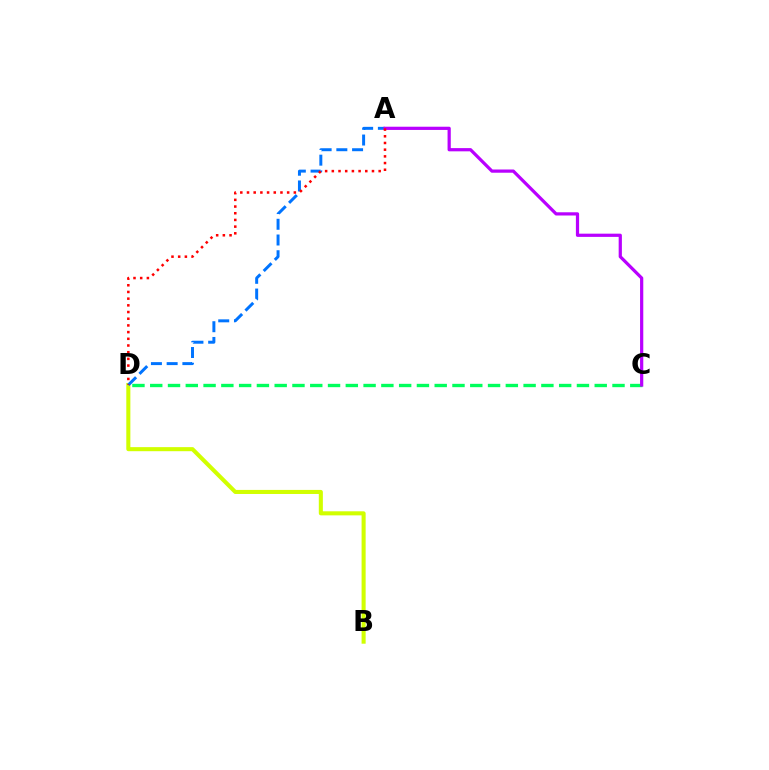{('B', 'D'): [{'color': '#d1ff00', 'line_style': 'solid', 'thickness': 2.92}], ('C', 'D'): [{'color': '#00ff5c', 'line_style': 'dashed', 'thickness': 2.42}], ('A', 'D'): [{'color': '#0074ff', 'line_style': 'dashed', 'thickness': 2.14}, {'color': '#ff0000', 'line_style': 'dotted', 'thickness': 1.82}], ('A', 'C'): [{'color': '#b900ff', 'line_style': 'solid', 'thickness': 2.32}]}